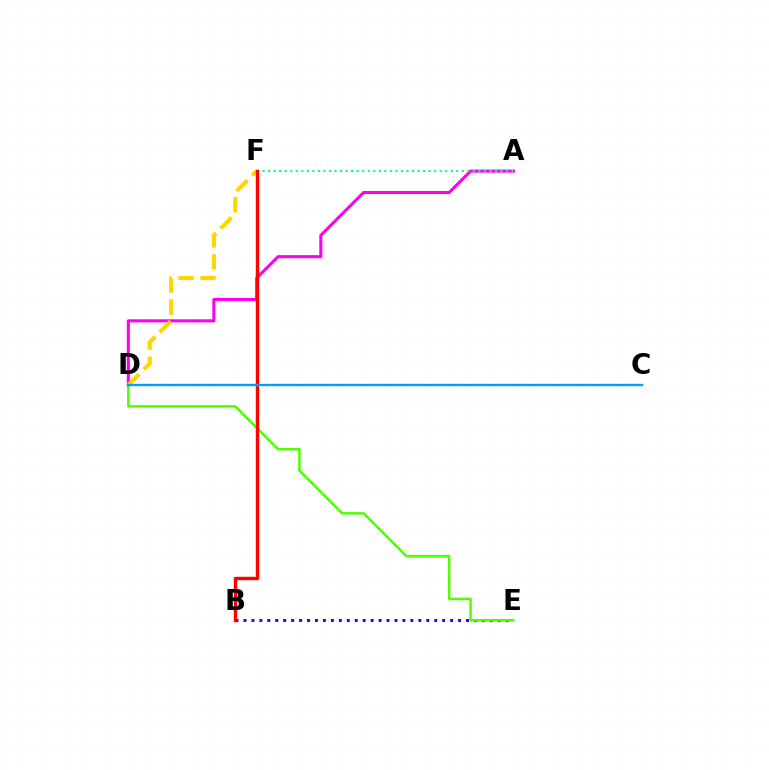{('A', 'D'): [{'color': '#ff00ed', 'line_style': 'solid', 'thickness': 2.22}], ('A', 'F'): [{'color': '#00ff86', 'line_style': 'dotted', 'thickness': 1.5}], ('D', 'F'): [{'color': '#ffd500', 'line_style': 'dashed', 'thickness': 2.99}], ('B', 'E'): [{'color': '#3700ff', 'line_style': 'dotted', 'thickness': 2.16}], ('D', 'E'): [{'color': '#4fff00', 'line_style': 'solid', 'thickness': 1.8}], ('B', 'F'): [{'color': '#ff0000', 'line_style': 'solid', 'thickness': 2.46}], ('C', 'D'): [{'color': '#009eff', 'line_style': 'solid', 'thickness': 1.7}]}